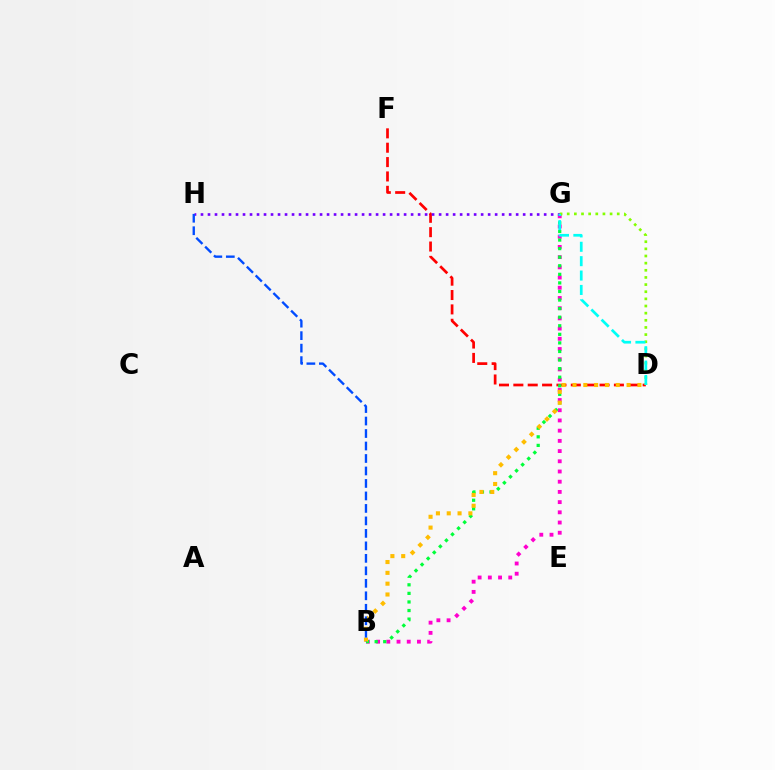{('D', 'F'): [{'color': '#ff0000', 'line_style': 'dashed', 'thickness': 1.95}], ('B', 'G'): [{'color': '#ff00cf', 'line_style': 'dotted', 'thickness': 2.77}, {'color': '#00ff39', 'line_style': 'dotted', 'thickness': 2.33}], ('G', 'H'): [{'color': '#7200ff', 'line_style': 'dotted', 'thickness': 1.9}], ('D', 'G'): [{'color': '#84ff00', 'line_style': 'dotted', 'thickness': 1.94}, {'color': '#00fff6', 'line_style': 'dashed', 'thickness': 1.95}], ('B', 'D'): [{'color': '#ffbd00', 'line_style': 'dotted', 'thickness': 2.94}], ('B', 'H'): [{'color': '#004bff', 'line_style': 'dashed', 'thickness': 1.7}]}